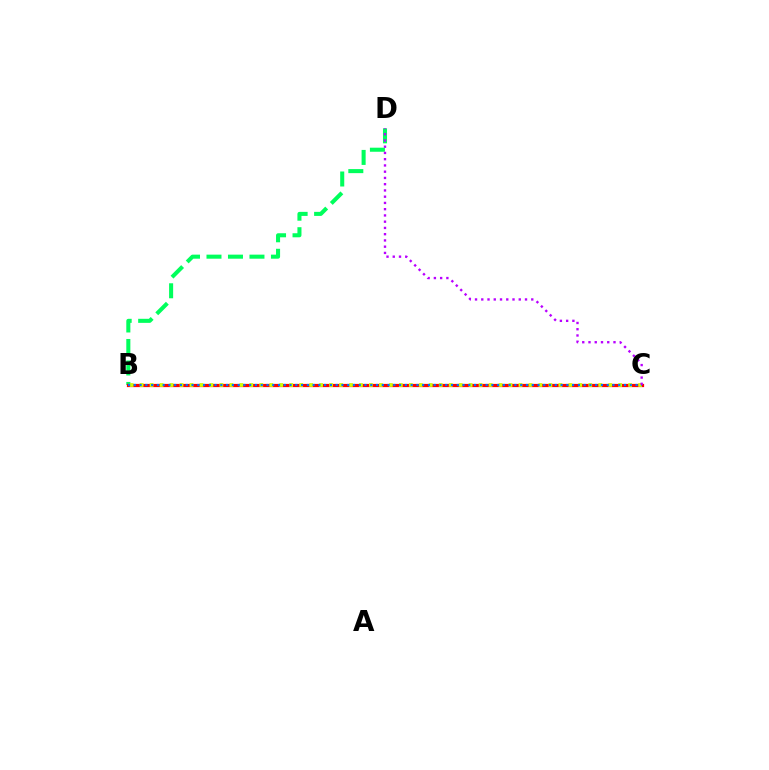{('B', 'D'): [{'color': '#00ff5c', 'line_style': 'dashed', 'thickness': 2.92}], ('B', 'C'): [{'color': '#ff0000', 'line_style': 'solid', 'thickness': 2.32}, {'color': '#d1ff00', 'line_style': 'dotted', 'thickness': 2.71}, {'color': '#0074ff', 'line_style': 'dotted', 'thickness': 1.57}], ('C', 'D'): [{'color': '#b900ff', 'line_style': 'dotted', 'thickness': 1.7}]}